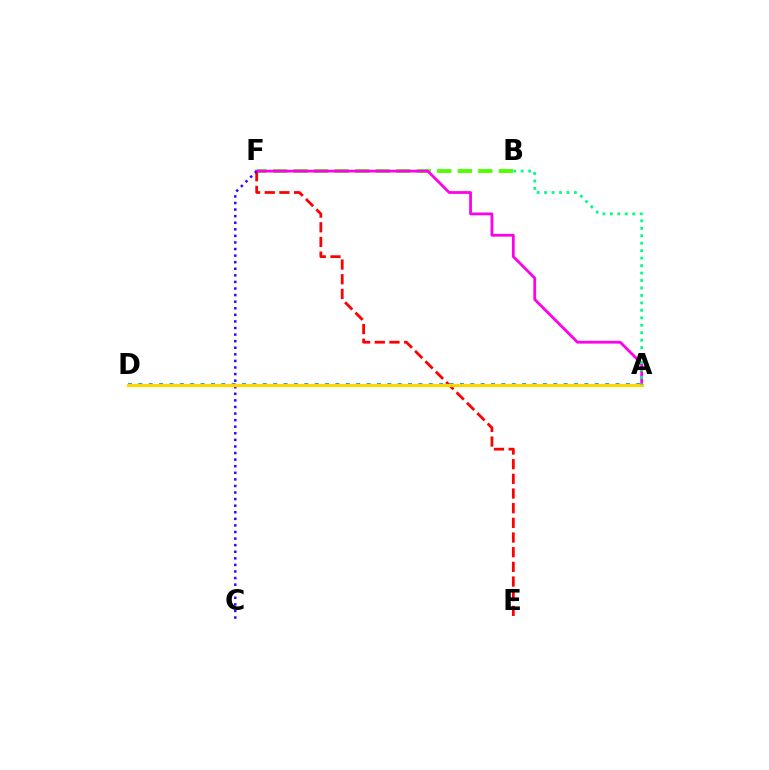{('B', 'F'): [{'color': '#4fff00', 'line_style': 'dashed', 'thickness': 2.79}], ('A', 'D'): [{'color': '#009eff', 'line_style': 'dotted', 'thickness': 2.82}, {'color': '#ffd500', 'line_style': 'solid', 'thickness': 2.29}], ('E', 'F'): [{'color': '#ff0000', 'line_style': 'dashed', 'thickness': 1.99}], ('A', 'F'): [{'color': '#ff00ed', 'line_style': 'solid', 'thickness': 2.01}], ('C', 'F'): [{'color': '#3700ff', 'line_style': 'dotted', 'thickness': 1.79}], ('A', 'B'): [{'color': '#00ff86', 'line_style': 'dotted', 'thickness': 2.03}]}